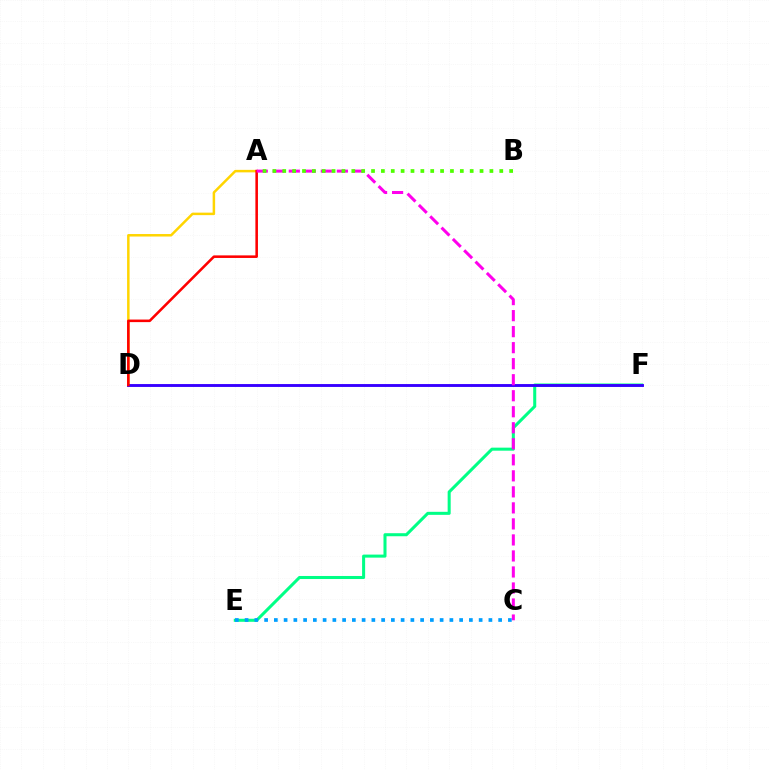{('E', 'F'): [{'color': '#00ff86', 'line_style': 'solid', 'thickness': 2.19}], ('A', 'D'): [{'color': '#ffd500', 'line_style': 'solid', 'thickness': 1.8}, {'color': '#ff0000', 'line_style': 'solid', 'thickness': 1.85}], ('D', 'F'): [{'color': '#3700ff', 'line_style': 'solid', 'thickness': 2.08}], ('A', 'C'): [{'color': '#ff00ed', 'line_style': 'dashed', 'thickness': 2.18}], ('A', 'B'): [{'color': '#4fff00', 'line_style': 'dotted', 'thickness': 2.68}], ('C', 'E'): [{'color': '#009eff', 'line_style': 'dotted', 'thickness': 2.65}]}